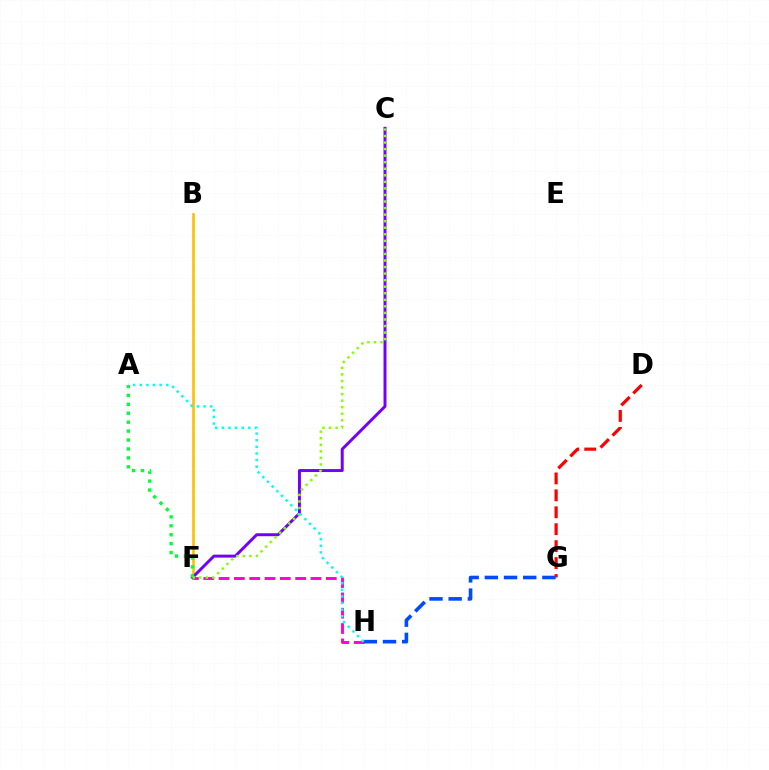{('B', 'F'): [{'color': '#ffbd00', 'line_style': 'solid', 'thickness': 1.87}], ('C', 'F'): [{'color': '#7200ff', 'line_style': 'solid', 'thickness': 2.13}, {'color': '#84ff00', 'line_style': 'dotted', 'thickness': 1.78}], ('F', 'H'): [{'color': '#ff00cf', 'line_style': 'dashed', 'thickness': 2.08}], ('A', 'F'): [{'color': '#00ff39', 'line_style': 'dotted', 'thickness': 2.42}], ('D', 'G'): [{'color': '#ff0000', 'line_style': 'dashed', 'thickness': 2.3}], ('G', 'H'): [{'color': '#004bff', 'line_style': 'dashed', 'thickness': 2.61}], ('A', 'H'): [{'color': '#00fff6', 'line_style': 'dotted', 'thickness': 1.8}]}